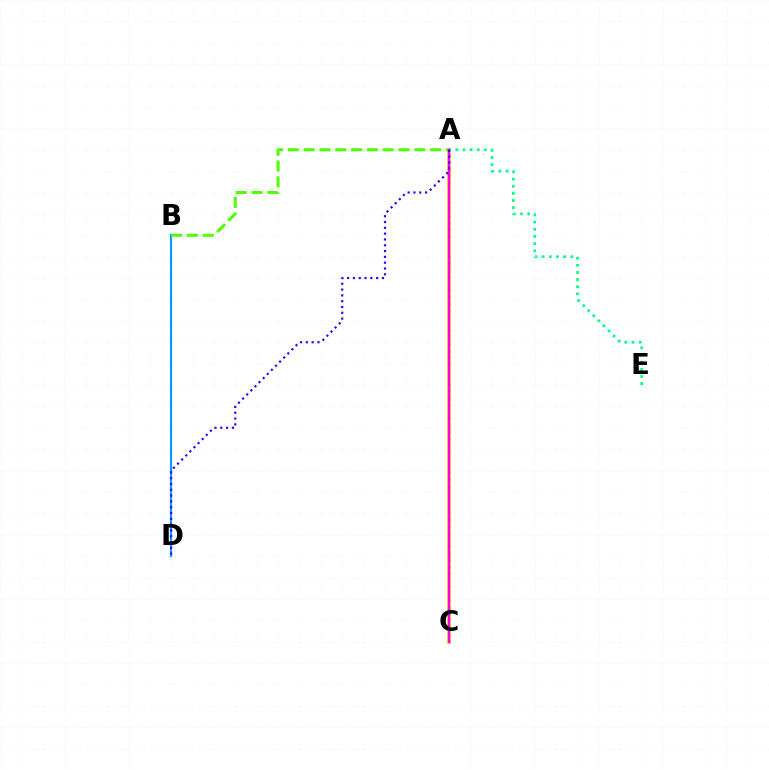{('B', 'D'): [{'color': '#009eff', 'line_style': 'solid', 'thickness': 1.58}], ('A', 'C'): [{'color': '#ff0000', 'line_style': 'dotted', 'thickness': 1.83}, {'color': '#ffd500', 'line_style': 'solid', 'thickness': 2.56}, {'color': '#ff00ed', 'line_style': 'solid', 'thickness': 1.69}], ('A', 'E'): [{'color': '#00ff86', 'line_style': 'dotted', 'thickness': 1.95}], ('A', 'B'): [{'color': '#4fff00', 'line_style': 'dashed', 'thickness': 2.15}], ('A', 'D'): [{'color': '#3700ff', 'line_style': 'dotted', 'thickness': 1.58}]}